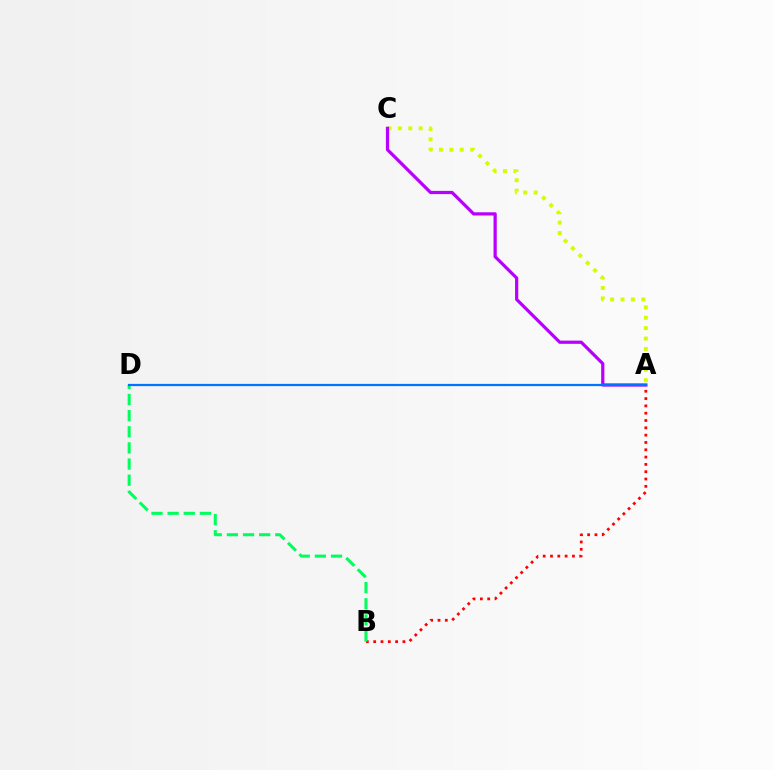{('A', 'B'): [{'color': '#ff0000', 'line_style': 'dotted', 'thickness': 1.99}], ('A', 'C'): [{'color': '#d1ff00', 'line_style': 'dotted', 'thickness': 2.83}, {'color': '#b900ff', 'line_style': 'solid', 'thickness': 2.32}], ('B', 'D'): [{'color': '#00ff5c', 'line_style': 'dashed', 'thickness': 2.19}], ('A', 'D'): [{'color': '#0074ff', 'line_style': 'solid', 'thickness': 1.62}]}